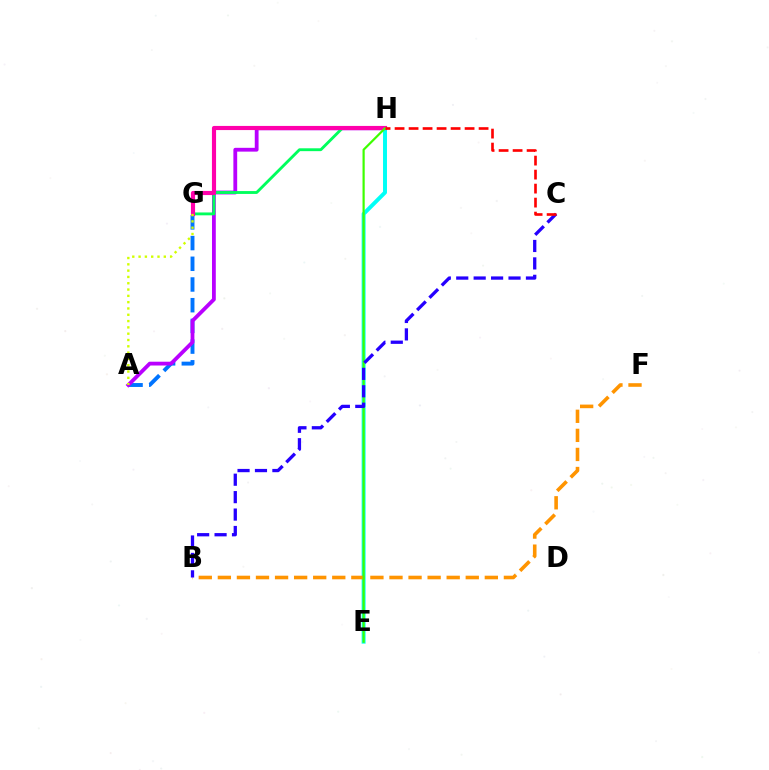{('A', 'G'): [{'color': '#0074ff', 'line_style': 'dashed', 'thickness': 2.81}, {'color': '#d1ff00', 'line_style': 'dotted', 'thickness': 1.71}], ('A', 'H'): [{'color': '#b900ff', 'line_style': 'solid', 'thickness': 2.74}], ('E', 'H'): [{'color': '#00fff6', 'line_style': 'solid', 'thickness': 2.85}, {'color': '#3dff00', 'line_style': 'solid', 'thickness': 1.58}], ('G', 'H'): [{'color': '#00ff5c', 'line_style': 'solid', 'thickness': 2.06}, {'color': '#ff00ac', 'line_style': 'solid', 'thickness': 2.98}], ('B', 'F'): [{'color': '#ff9400', 'line_style': 'dashed', 'thickness': 2.59}], ('B', 'C'): [{'color': '#2500ff', 'line_style': 'dashed', 'thickness': 2.37}], ('C', 'H'): [{'color': '#ff0000', 'line_style': 'dashed', 'thickness': 1.9}]}